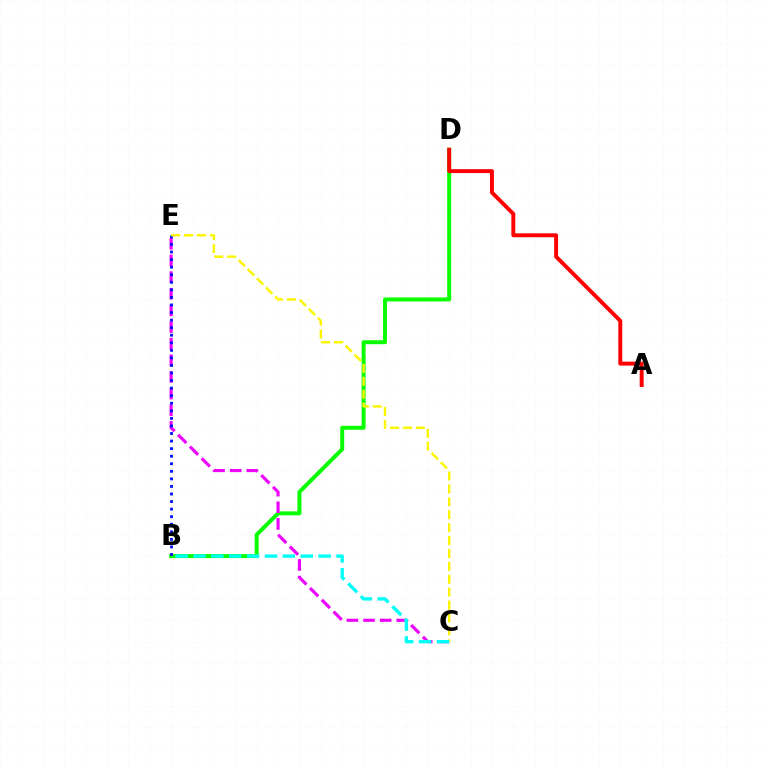{('B', 'D'): [{'color': '#08ff00', 'line_style': 'solid', 'thickness': 2.84}], ('C', 'E'): [{'color': '#ee00ff', 'line_style': 'dashed', 'thickness': 2.26}, {'color': '#fcf500', 'line_style': 'dashed', 'thickness': 1.75}], ('B', 'E'): [{'color': '#0010ff', 'line_style': 'dotted', 'thickness': 2.05}], ('B', 'C'): [{'color': '#00fff6', 'line_style': 'dashed', 'thickness': 2.43}], ('A', 'D'): [{'color': '#ff0000', 'line_style': 'solid', 'thickness': 2.83}]}